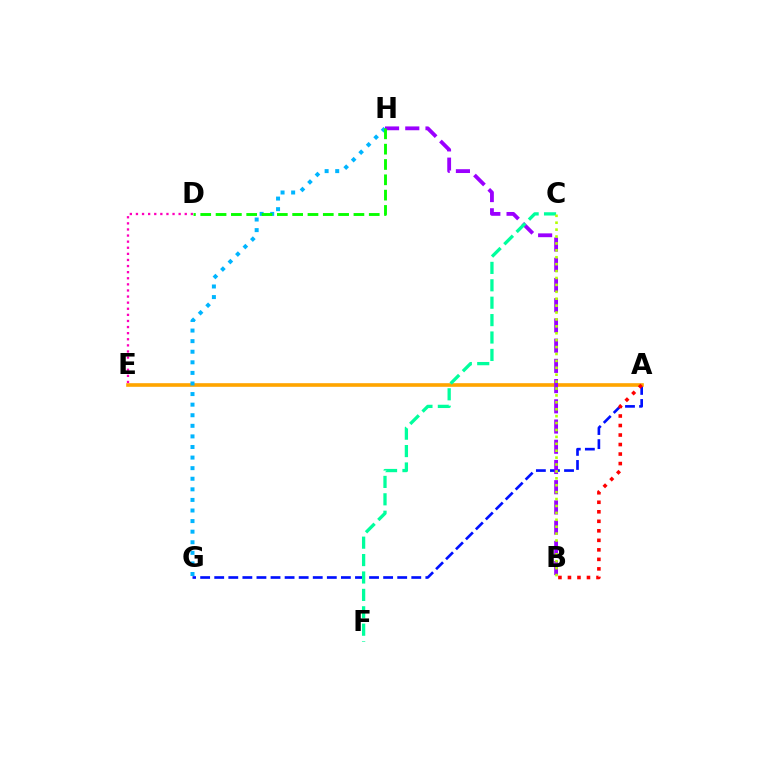{('A', 'G'): [{'color': '#0010ff', 'line_style': 'dashed', 'thickness': 1.91}], ('A', 'E'): [{'color': '#ffa500', 'line_style': 'solid', 'thickness': 2.61}], ('G', 'H'): [{'color': '#00b5ff', 'line_style': 'dotted', 'thickness': 2.88}], ('A', 'B'): [{'color': '#ff0000', 'line_style': 'dotted', 'thickness': 2.59}], ('B', 'H'): [{'color': '#9b00ff', 'line_style': 'dashed', 'thickness': 2.75}], ('D', 'E'): [{'color': '#ff00bd', 'line_style': 'dotted', 'thickness': 1.66}], ('C', 'F'): [{'color': '#00ff9d', 'line_style': 'dashed', 'thickness': 2.36}], ('D', 'H'): [{'color': '#08ff00', 'line_style': 'dashed', 'thickness': 2.08}], ('B', 'C'): [{'color': '#b3ff00', 'line_style': 'dotted', 'thickness': 1.88}]}